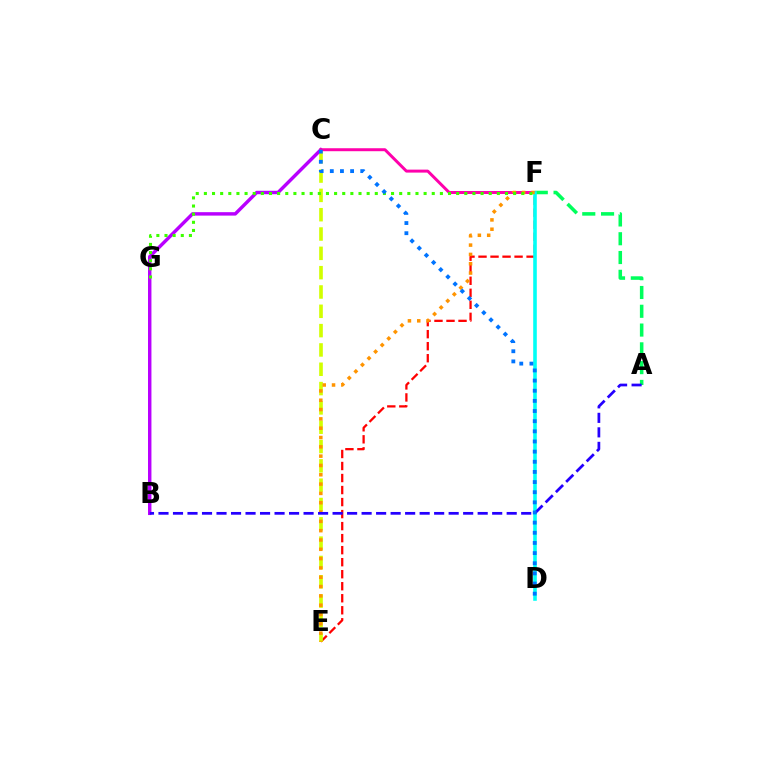{('E', 'F'): [{'color': '#ff0000', 'line_style': 'dashed', 'thickness': 1.63}, {'color': '#ff9400', 'line_style': 'dotted', 'thickness': 2.53}], ('B', 'C'): [{'color': '#b900ff', 'line_style': 'solid', 'thickness': 2.47}], ('A', 'F'): [{'color': '#00ff5c', 'line_style': 'dashed', 'thickness': 2.55}], ('C', 'E'): [{'color': '#d1ff00', 'line_style': 'dashed', 'thickness': 2.62}], ('C', 'F'): [{'color': '#ff00ac', 'line_style': 'solid', 'thickness': 2.14}], ('D', 'F'): [{'color': '#00fff6', 'line_style': 'solid', 'thickness': 2.58}], ('A', 'B'): [{'color': '#2500ff', 'line_style': 'dashed', 'thickness': 1.97}], ('F', 'G'): [{'color': '#3dff00', 'line_style': 'dotted', 'thickness': 2.21}], ('C', 'D'): [{'color': '#0074ff', 'line_style': 'dotted', 'thickness': 2.76}]}